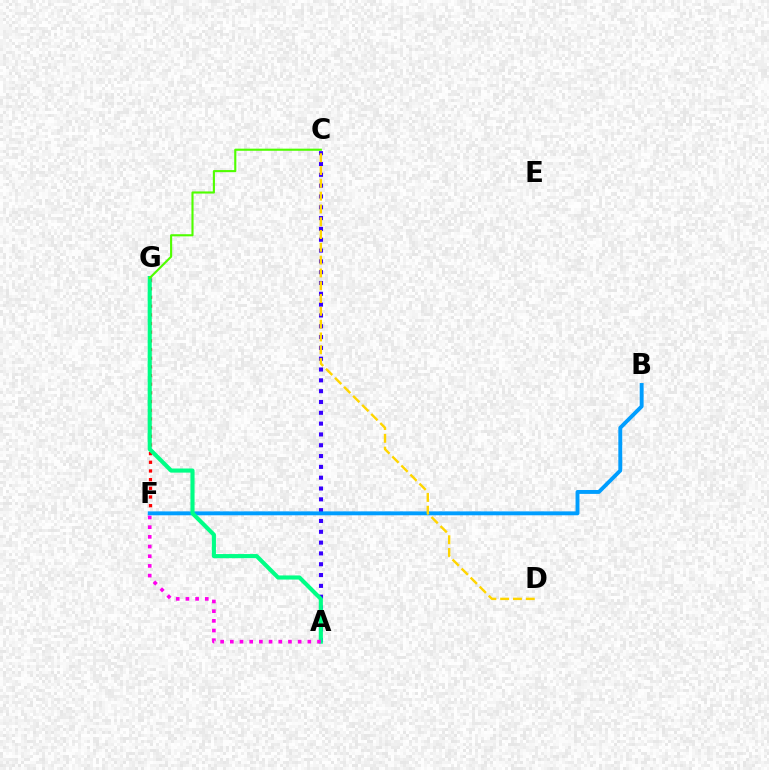{('A', 'C'): [{'color': '#3700ff', 'line_style': 'dotted', 'thickness': 2.94}], ('F', 'G'): [{'color': '#ff0000', 'line_style': 'dotted', 'thickness': 2.36}], ('B', 'F'): [{'color': '#009eff', 'line_style': 'solid', 'thickness': 2.81}], ('C', 'D'): [{'color': '#ffd500', 'line_style': 'dashed', 'thickness': 1.74}], ('A', 'G'): [{'color': '#00ff86', 'line_style': 'solid', 'thickness': 2.96}], ('A', 'F'): [{'color': '#ff00ed', 'line_style': 'dotted', 'thickness': 2.63}], ('C', 'G'): [{'color': '#4fff00', 'line_style': 'solid', 'thickness': 1.53}]}